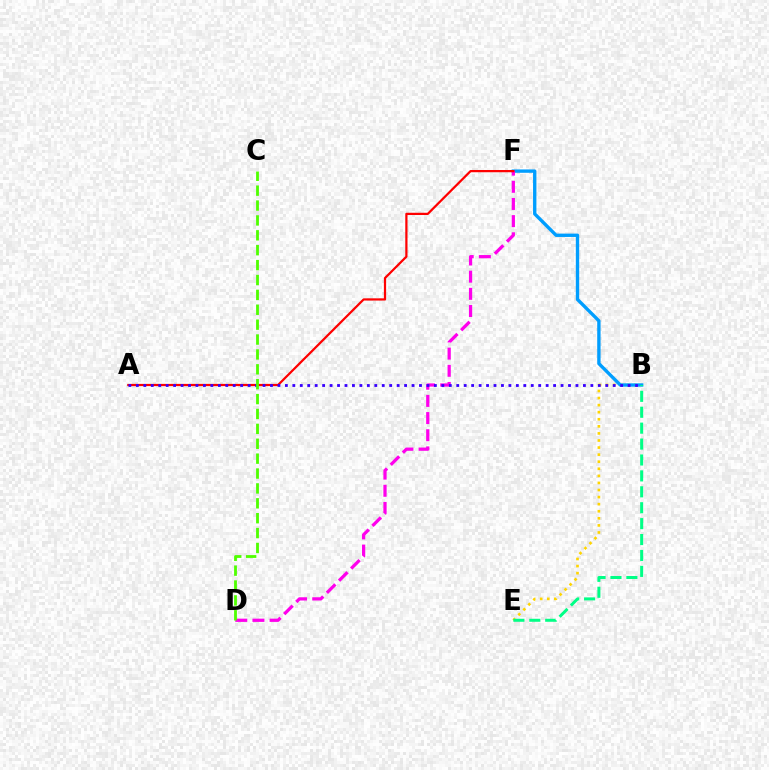{('B', 'E'): [{'color': '#ffd500', 'line_style': 'dotted', 'thickness': 1.92}, {'color': '#00ff86', 'line_style': 'dashed', 'thickness': 2.16}], ('B', 'F'): [{'color': '#009eff', 'line_style': 'solid', 'thickness': 2.42}], ('D', 'F'): [{'color': '#ff00ed', 'line_style': 'dashed', 'thickness': 2.33}], ('A', 'F'): [{'color': '#ff0000', 'line_style': 'solid', 'thickness': 1.61}], ('A', 'B'): [{'color': '#3700ff', 'line_style': 'dotted', 'thickness': 2.02}], ('C', 'D'): [{'color': '#4fff00', 'line_style': 'dashed', 'thickness': 2.02}]}